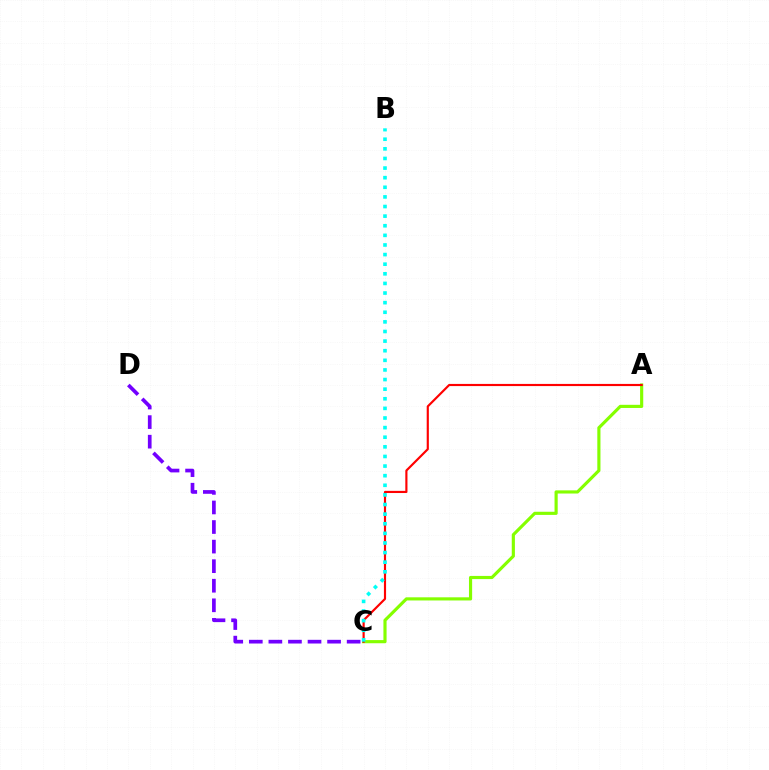{('C', 'D'): [{'color': '#7200ff', 'line_style': 'dashed', 'thickness': 2.66}], ('A', 'C'): [{'color': '#84ff00', 'line_style': 'solid', 'thickness': 2.27}, {'color': '#ff0000', 'line_style': 'solid', 'thickness': 1.55}], ('B', 'C'): [{'color': '#00fff6', 'line_style': 'dotted', 'thickness': 2.61}]}